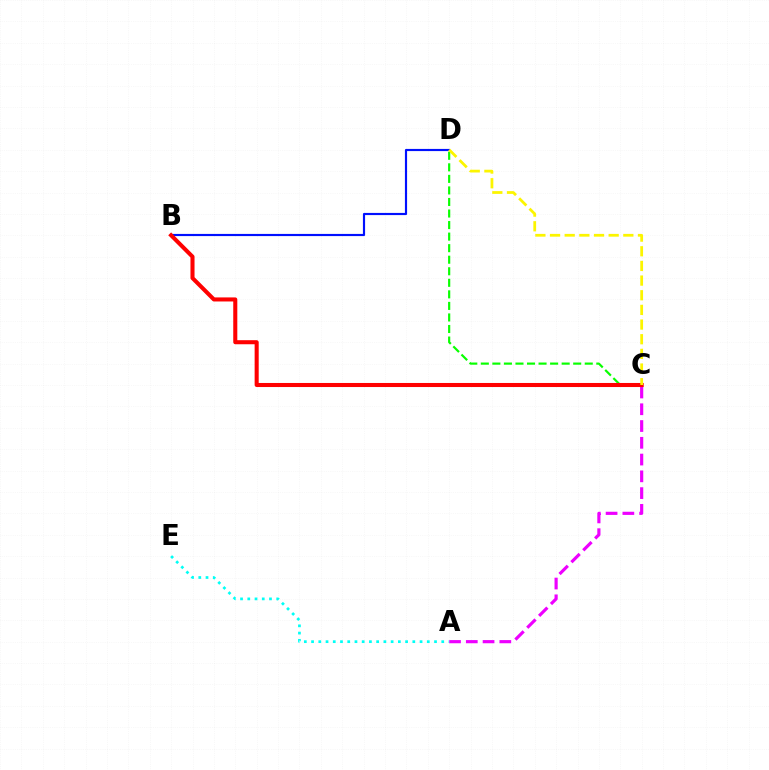{('C', 'D'): [{'color': '#08ff00', 'line_style': 'dashed', 'thickness': 1.57}, {'color': '#fcf500', 'line_style': 'dashed', 'thickness': 1.99}], ('B', 'D'): [{'color': '#0010ff', 'line_style': 'solid', 'thickness': 1.56}], ('A', 'C'): [{'color': '#ee00ff', 'line_style': 'dashed', 'thickness': 2.28}], ('A', 'E'): [{'color': '#00fff6', 'line_style': 'dotted', 'thickness': 1.97}], ('B', 'C'): [{'color': '#ff0000', 'line_style': 'solid', 'thickness': 2.93}]}